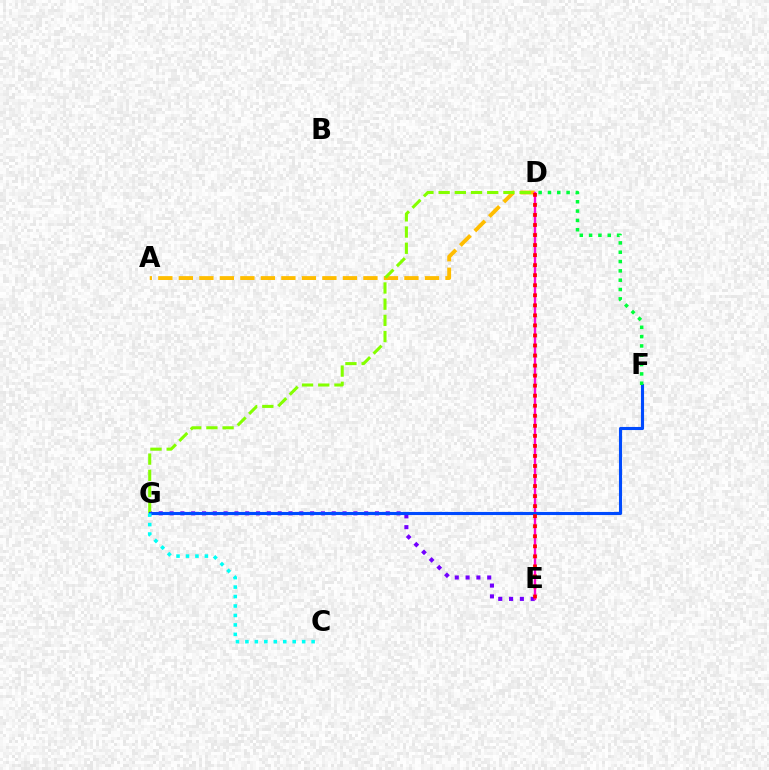{('A', 'D'): [{'color': '#ffbd00', 'line_style': 'dashed', 'thickness': 2.79}], ('E', 'G'): [{'color': '#7200ff', 'line_style': 'dotted', 'thickness': 2.94}], ('D', 'E'): [{'color': '#ff00cf', 'line_style': 'solid', 'thickness': 1.71}, {'color': '#ff0000', 'line_style': 'dotted', 'thickness': 2.73}], ('D', 'G'): [{'color': '#84ff00', 'line_style': 'dashed', 'thickness': 2.2}], ('F', 'G'): [{'color': '#004bff', 'line_style': 'solid', 'thickness': 2.23}], ('C', 'G'): [{'color': '#00fff6', 'line_style': 'dotted', 'thickness': 2.57}], ('D', 'F'): [{'color': '#00ff39', 'line_style': 'dotted', 'thickness': 2.53}]}